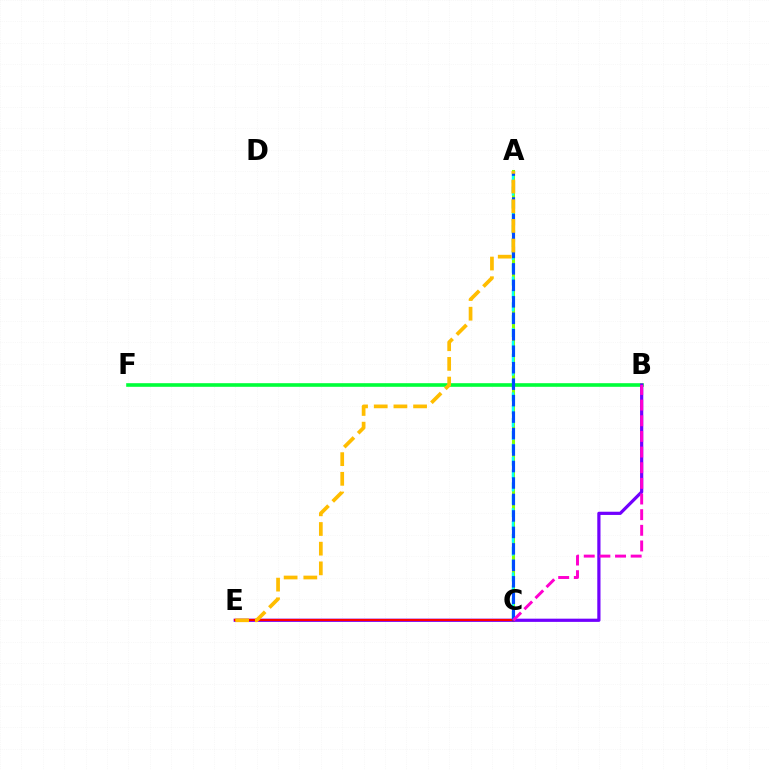{('A', 'C'): [{'color': '#84ff00', 'line_style': 'solid', 'thickness': 2.2}, {'color': '#00fff6', 'line_style': 'dashed', 'thickness': 1.75}, {'color': '#004bff', 'line_style': 'dashed', 'thickness': 2.24}], ('B', 'F'): [{'color': '#00ff39', 'line_style': 'solid', 'thickness': 2.61}], ('B', 'E'): [{'color': '#7200ff', 'line_style': 'solid', 'thickness': 2.31}], ('C', 'E'): [{'color': '#ff0000', 'line_style': 'solid', 'thickness': 1.54}], ('B', 'C'): [{'color': '#ff00cf', 'line_style': 'dashed', 'thickness': 2.13}], ('A', 'E'): [{'color': '#ffbd00', 'line_style': 'dashed', 'thickness': 2.67}]}